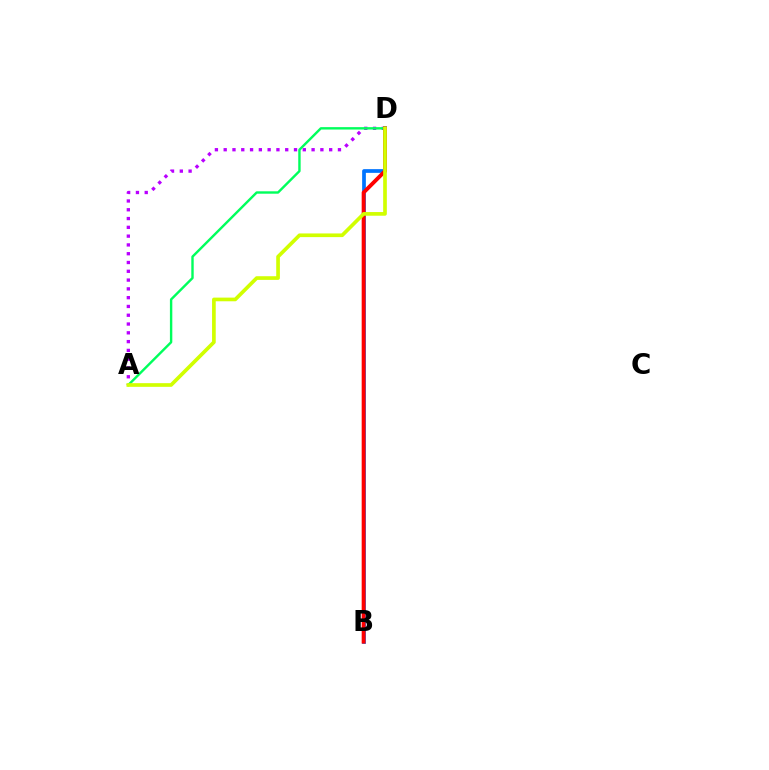{('A', 'D'): [{'color': '#b900ff', 'line_style': 'dotted', 'thickness': 2.39}, {'color': '#00ff5c', 'line_style': 'solid', 'thickness': 1.73}, {'color': '#d1ff00', 'line_style': 'solid', 'thickness': 2.64}], ('B', 'D'): [{'color': '#0074ff', 'line_style': 'solid', 'thickness': 2.68}, {'color': '#ff0000', 'line_style': 'solid', 'thickness': 2.79}]}